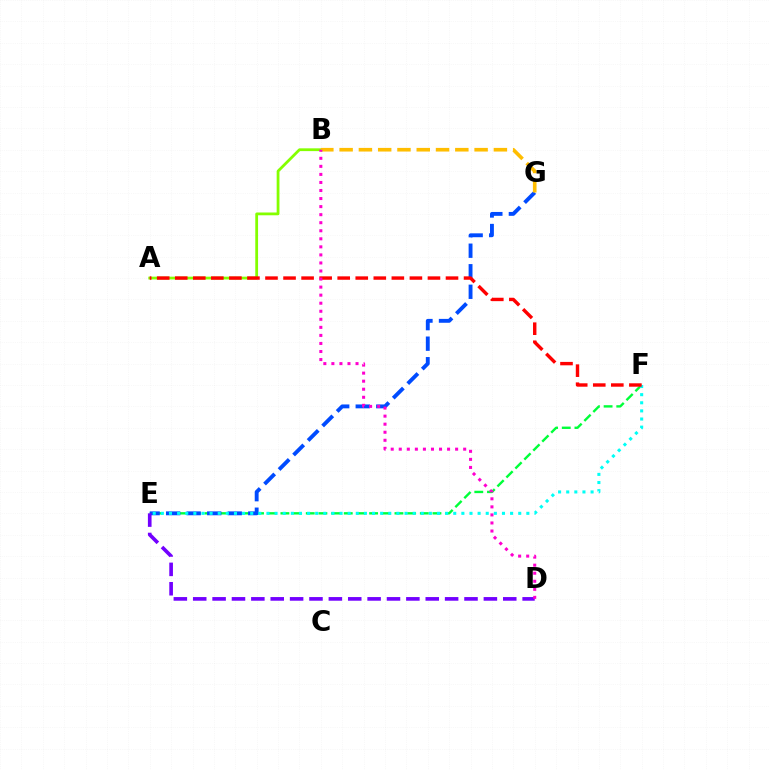{('E', 'F'): [{'color': '#00ff39', 'line_style': 'dashed', 'thickness': 1.72}, {'color': '#00fff6', 'line_style': 'dotted', 'thickness': 2.21}], ('E', 'G'): [{'color': '#004bff', 'line_style': 'dashed', 'thickness': 2.79}], ('D', 'E'): [{'color': '#7200ff', 'line_style': 'dashed', 'thickness': 2.63}], ('A', 'B'): [{'color': '#84ff00', 'line_style': 'solid', 'thickness': 2.0}], ('B', 'G'): [{'color': '#ffbd00', 'line_style': 'dashed', 'thickness': 2.62}], ('A', 'F'): [{'color': '#ff0000', 'line_style': 'dashed', 'thickness': 2.45}], ('B', 'D'): [{'color': '#ff00cf', 'line_style': 'dotted', 'thickness': 2.19}]}